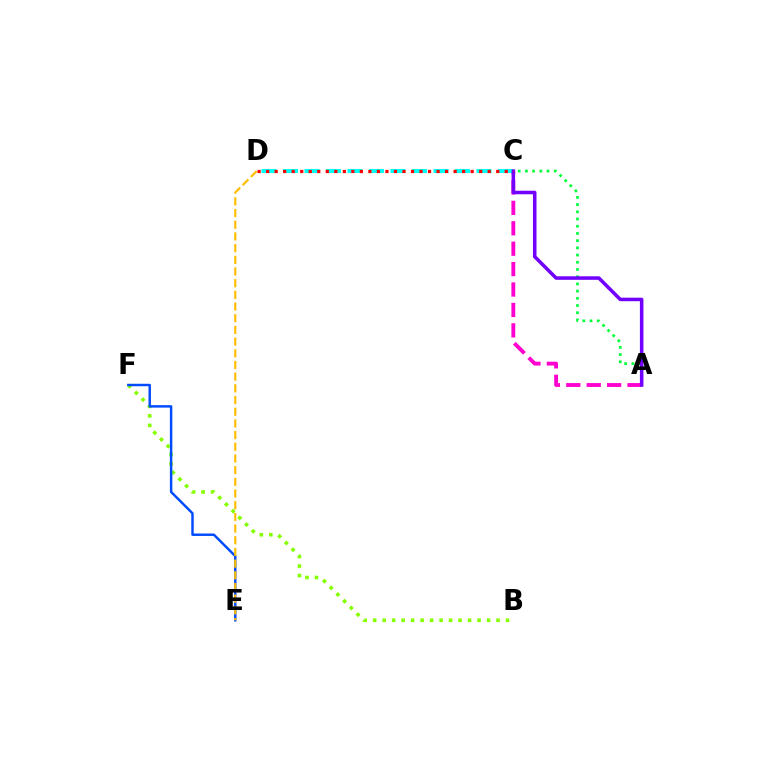{('B', 'F'): [{'color': '#84ff00', 'line_style': 'dotted', 'thickness': 2.58}], ('A', 'C'): [{'color': '#ff00cf', 'line_style': 'dashed', 'thickness': 2.77}, {'color': '#00ff39', 'line_style': 'dotted', 'thickness': 1.96}, {'color': '#7200ff', 'line_style': 'solid', 'thickness': 2.54}], ('E', 'F'): [{'color': '#004bff', 'line_style': 'solid', 'thickness': 1.76}], ('C', 'D'): [{'color': '#00fff6', 'line_style': 'dashed', 'thickness': 2.92}, {'color': '#ff0000', 'line_style': 'dotted', 'thickness': 2.32}], ('D', 'E'): [{'color': '#ffbd00', 'line_style': 'dashed', 'thickness': 1.59}]}